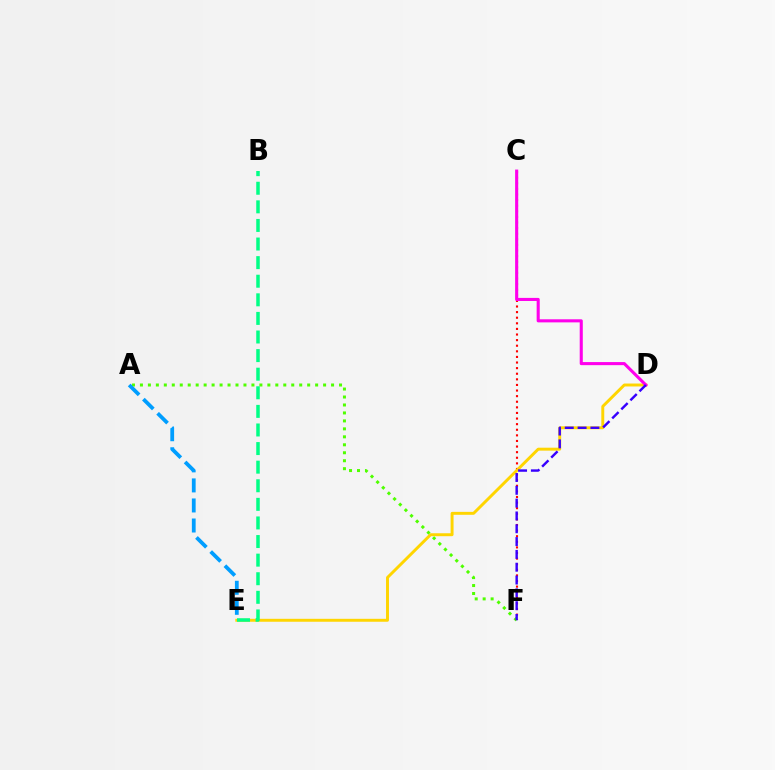{('A', 'F'): [{'color': '#4fff00', 'line_style': 'dotted', 'thickness': 2.16}], ('A', 'E'): [{'color': '#009eff', 'line_style': 'dashed', 'thickness': 2.72}], ('C', 'F'): [{'color': '#ff0000', 'line_style': 'dotted', 'thickness': 1.52}], ('D', 'E'): [{'color': '#ffd500', 'line_style': 'solid', 'thickness': 2.12}], ('C', 'D'): [{'color': '#ff00ed', 'line_style': 'solid', 'thickness': 2.22}], ('D', 'F'): [{'color': '#3700ff', 'line_style': 'dashed', 'thickness': 1.74}], ('B', 'E'): [{'color': '#00ff86', 'line_style': 'dashed', 'thickness': 2.53}]}